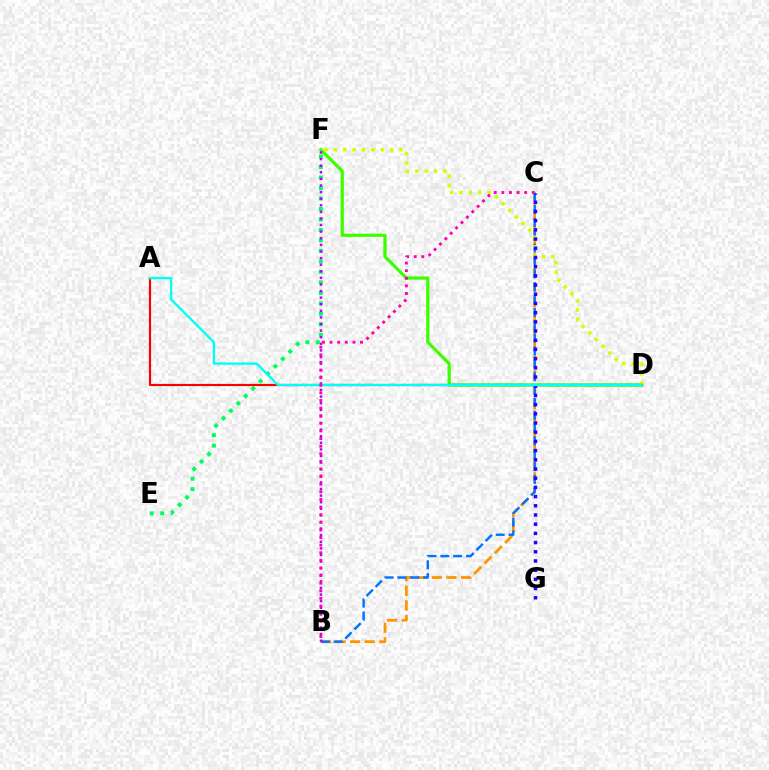{('E', 'F'): [{'color': '#00ff5c', 'line_style': 'dotted', 'thickness': 2.85}], ('B', 'C'): [{'color': '#ff9400', 'line_style': 'dashed', 'thickness': 1.98}, {'color': '#0074ff', 'line_style': 'dashed', 'thickness': 1.75}, {'color': '#ff00ac', 'line_style': 'dotted', 'thickness': 2.07}], ('D', 'F'): [{'color': '#3dff00', 'line_style': 'solid', 'thickness': 2.33}, {'color': '#d1ff00', 'line_style': 'dotted', 'thickness': 2.54}], ('B', 'F'): [{'color': '#b900ff', 'line_style': 'dotted', 'thickness': 1.79}], ('C', 'G'): [{'color': '#2500ff', 'line_style': 'dotted', 'thickness': 2.5}], ('A', 'D'): [{'color': '#ff0000', 'line_style': 'solid', 'thickness': 1.56}, {'color': '#00fff6', 'line_style': 'solid', 'thickness': 1.68}]}